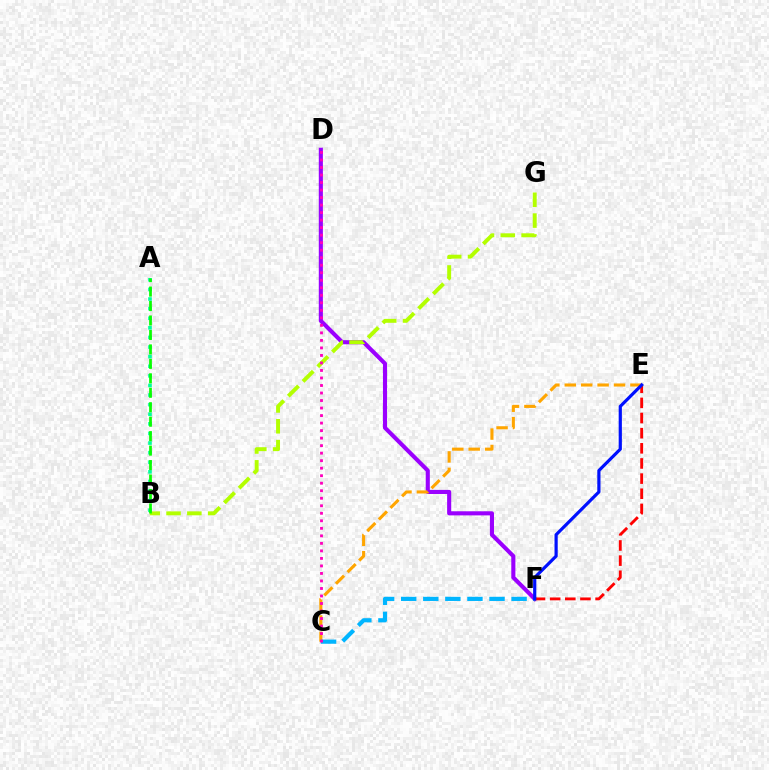{('D', 'F'): [{'color': '#9b00ff', 'line_style': 'solid', 'thickness': 2.95}], ('E', 'F'): [{'color': '#ff0000', 'line_style': 'dashed', 'thickness': 2.06}, {'color': '#0010ff', 'line_style': 'solid', 'thickness': 2.3}], ('C', 'E'): [{'color': '#ffa500', 'line_style': 'dashed', 'thickness': 2.23}], ('C', 'F'): [{'color': '#00b5ff', 'line_style': 'dashed', 'thickness': 3.0}], ('A', 'B'): [{'color': '#00ff9d', 'line_style': 'dotted', 'thickness': 2.61}, {'color': '#08ff00', 'line_style': 'dashed', 'thickness': 1.96}], ('B', 'G'): [{'color': '#b3ff00', 'line_style': 'dashed', 'thickness': 2.83}], ('C', 'D'): [{'color': '#ff00bd', 'line_style': 'dotted', 'thickness': 2.04}]}